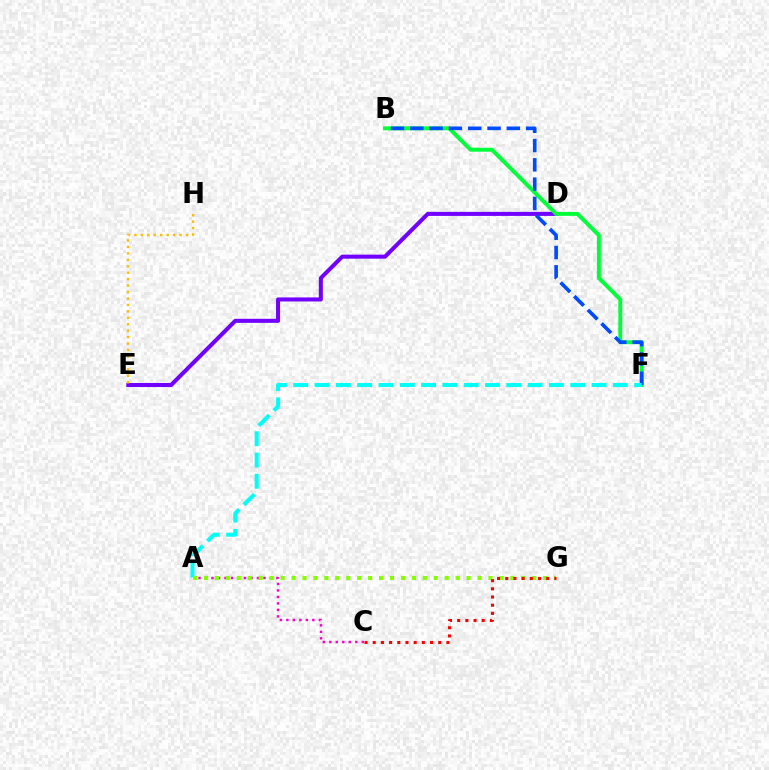{('D', 'E'): [{'color': '#7200ff', 'line_style': 'solid', 'thickness': 2.91}], ('E', 'H'): [{'color': '#ffbd00', 'line_style': 'dotted', 'thickness': 1.75}], ('B', 'F'): [{'color': '#00ff39', 'line_style': 'solid', 'thickness': 2.83}, {'color': '#004bff', 'line_style': 'dashed', 'thickness': 2.62}], ('A', 'C'): [{'color': '#ff00cf', 'line_style': 'dotted', 'thickness': 1.76}], ('A', 'F'): [{'color': '#00fff6', 'line_style': 'dashed', 'thickness': 2.89}], ('A', 'G'): [{'color': '#84ff00', 'line_style': 'dotted', 'thickness': 2.97}], ('C', 'G'): [{'color': '#ff0000', 'line_style': 'dotted', 'thickness': 2.22}]}